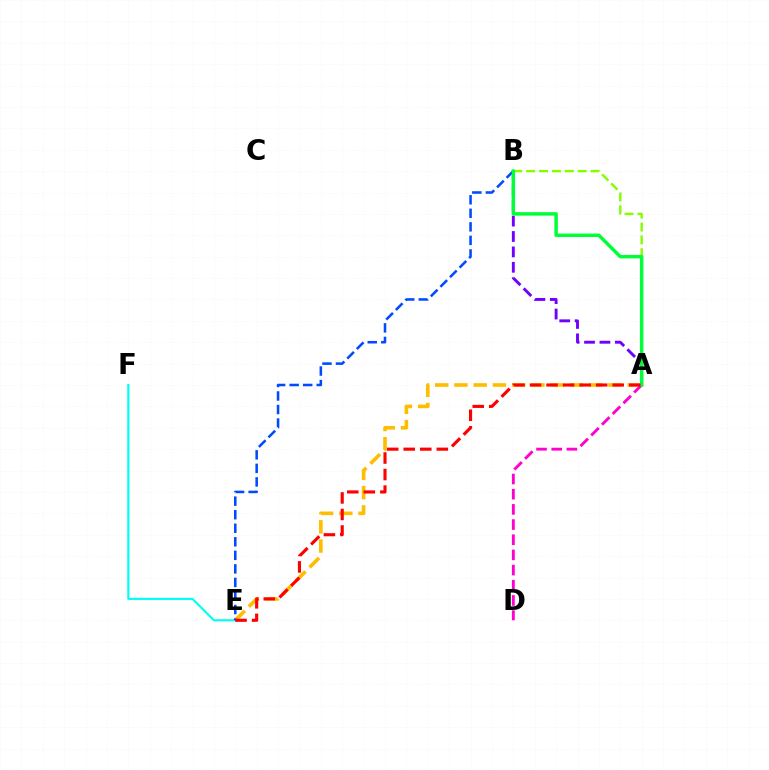{('E', 'F'): [{'color': '#00fff6', 'line_style': 'solid', 'thickness': 1.55}], ('A', 'E'): [{'color': '#ffbd00', 'line_style': 'dashed', 'thickness': 2.61}, {'color': '#ff0000', 'line_style': 'dashed', 'thickness': 2.25}], ('B', 'E'): [{'color': '#004bff', 'line_style': 'dashed', 'thickness': 1.84}], ('A', 'B'): [{'color': '#7200ff', 'line_style': 'dashed', 'thickness': 2.09}, {'color': '#84ff00', 'line_style': 'dashed', 'thickness': 1.75}, {'color': '#00ff39', 'line_style': 'solid', 'thickness': 2.5}], ('A', 'D'): [{'color': '#ff00cf', 'line_style': 'dashed', 'thickness': 2.06}]}